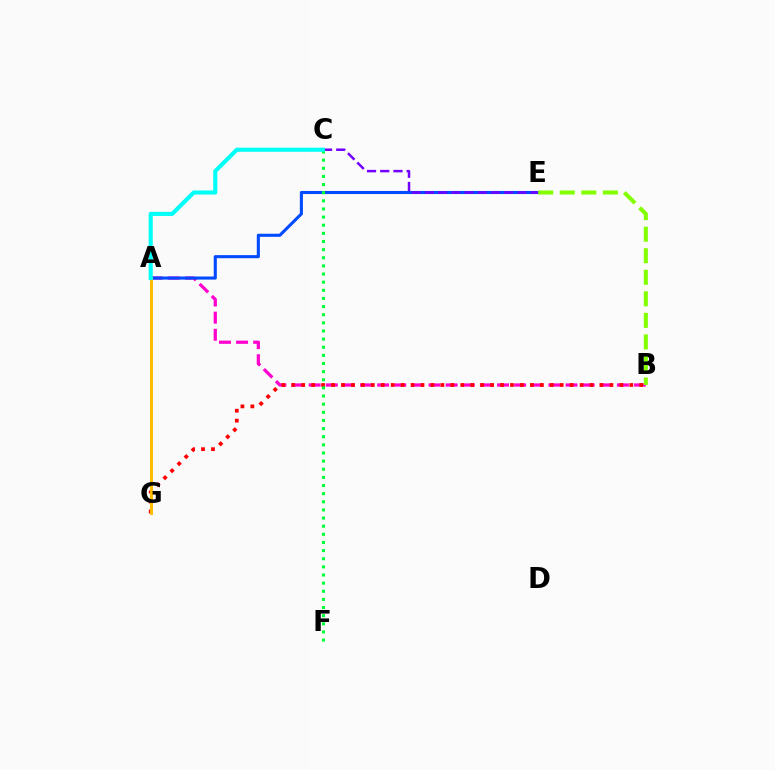{('A', 'B'): [{'color': '#ff00cf', 'line_style': 'dashed', 'thickness': 2.33}], ('A', 'E'): [{'color': '#004bff', 'line_style': 'solid', 'thickness': 2.22}], ('C', 'E'): [{'color': '#7200ff', 'line_style': 'dashed', 'thickness': 1.79}], ('B', 'G'): [{'color': '#ff0000', 'line_style': 'dotted', 'thickness': 2.7}], ('A', 'G'): [{'color': '#ffbd00', 'line_style': 'solid', 'thickness': 2.14}], ('C', 'F'): [{'color': '#00ff39', 'line_style': 'dotted', 'thickness': 2.21}], ('B', 'E'): [{'color': '#84ff00', 'line_style': 'dashed', 'thickness': 2.93}], ('A', 'C'): [{'color': '#00fff6', 'line_style': 'solid', 'thickness': 2.95}]}